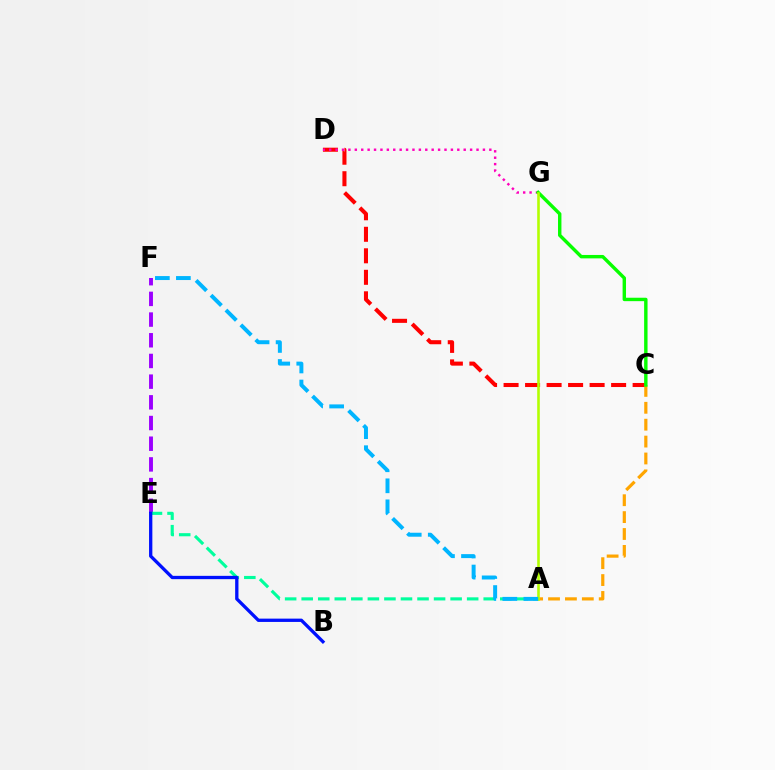{('E', 'F'): [{'color': '#9b00ff', 'line_style': 'dashed', 'thickness': 2.81}], ('A', 'E'): [{'color': '#00ff9d', 'line_style': 'dashed', 'thickness': 2.25}], ('C', 'D'): [{'color': '#ff0000', 'line_style': 'dashed', 'thickness': 2.92}], ('B', 'E'): [{'color': '#0010ff', 'line_style': 'solid', 'thickness': 2.38}], ('A', 'C'): [{'color': '#ffa500', 'line_style': 'dashed', 'thickness': 2.3}], ('D', 'G'): [{'color': '#ff00bd', 'line_style': 'dotted', 'thickness': 1.74}], ('C', 'G'): [{'color': '#08ff00', 'line_style': 'solid', 'thickness': 2.46}], ('A', 'G'): [{'color': '#b3ff00', 'line_style': 'solid', 'thickness': 1.87}], ('A', 'F'): [{'color': '#00b5ff', 'line_style': 'dashed', 'thickness': 2.86}]}